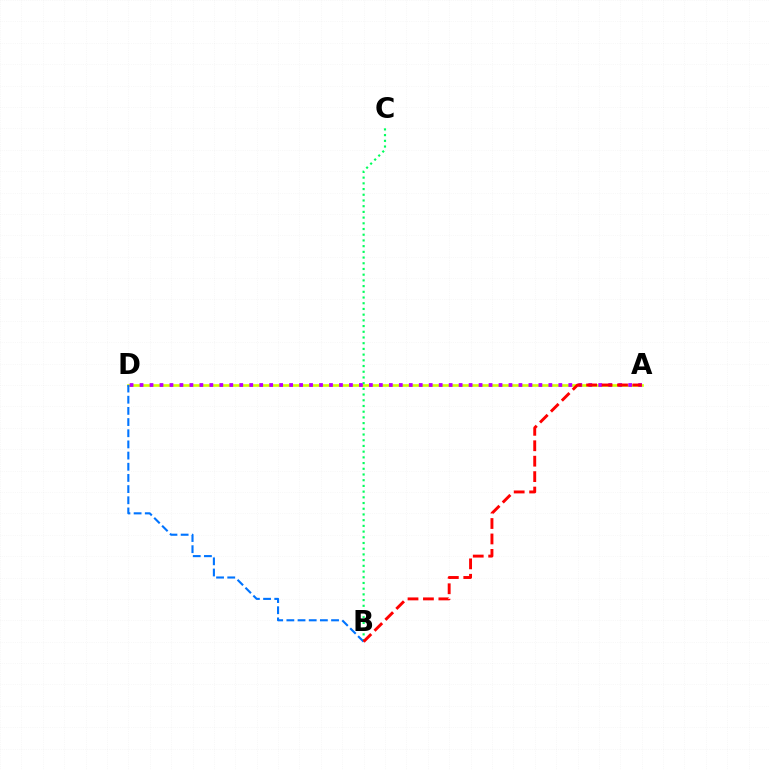{('A', 'D'): [{'color': '#d1ff00', 'line_style': 'solid', 'thickness': 1.9}, {'color': '#b900ff', 'line_style': 'dotted', 'thickness': 2.71}], ('B', 'C'): [{'color': '#00ff5c', 'line_style': 'dotted', 'thickness': 1.55}], ('B', 'D'): [{'color': '#0074ff', 'line_style': 'dashed', 'thickness': 1.52}], ('A', 'B'): [{'color': '#ff0000', 'line_style': 'dashed', 'thickness': 2.1}]}